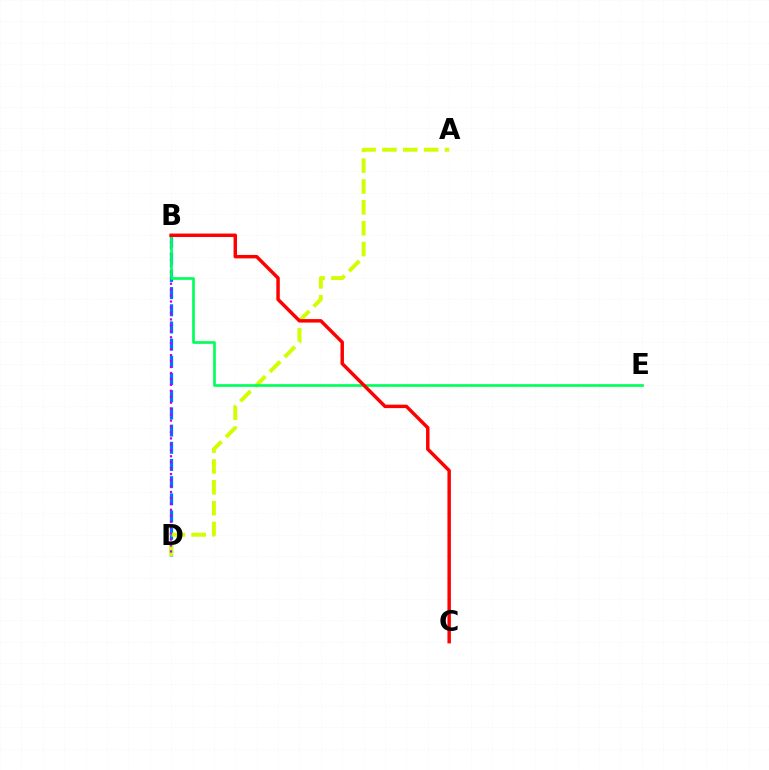{('B', 'D'): [{'color': '#0074ff', 'line_style': 'dashed', 'thickness': 2.34}, {'color': '#b900ff', 'line_style': 'dotted', 'thickness': 1.62}], ('A', 'D'): [{'color': '#d1ff00', 'line_style': 'dashed', 'thickness': 2.83}], ('B', 'E'): [{'color': '#00ff5c', 'line_style': 'solid', 'thickness': 1.93}], ('B', 'C'): [{'color': '#ff0000', 'line_style': 'solid', 'thickness': 2.49}]}